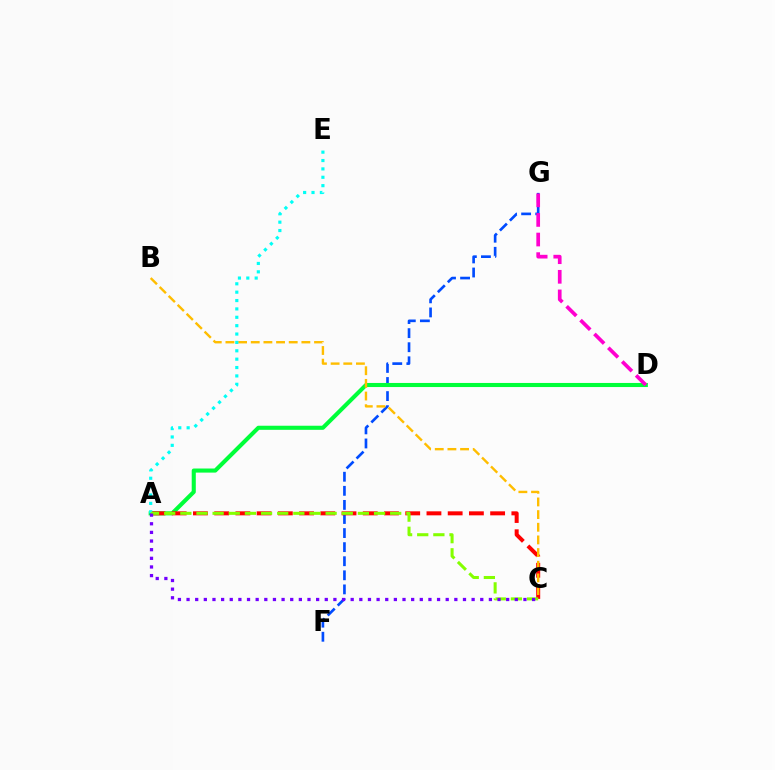{('F', 'G'): [{'color': '#004bff', 'line_style': 'dashed', 'thickness': 1.91}], ('A', 'D'): [{'color': '#00ff39', 'line_style': 'solid', 'thickness': 2.94}], ('A', 'C'): [{'color': '#ff0000', 'line_style': 'dashed', 'thickness': 2.88}, {'color': '#84ff00', 'line_style': 'dashed', 'thickness': 2.19}, {'color': '#7200ff', 'line_style': 'dotted', 'thickness': 2.35}], ('B', 'C'): [{'color': '#ffbd00', 'line_style': 'dashed', 'thickness': 1.72}], ('A', 'E'): [{'color': '#00fff6', 'line_style': 'dotted', 'thickness': 2.28}], ('D', 'G'): [{'color': '#ff00cf', 'line_style': 'dashed', 'thickness': 2.66}]}